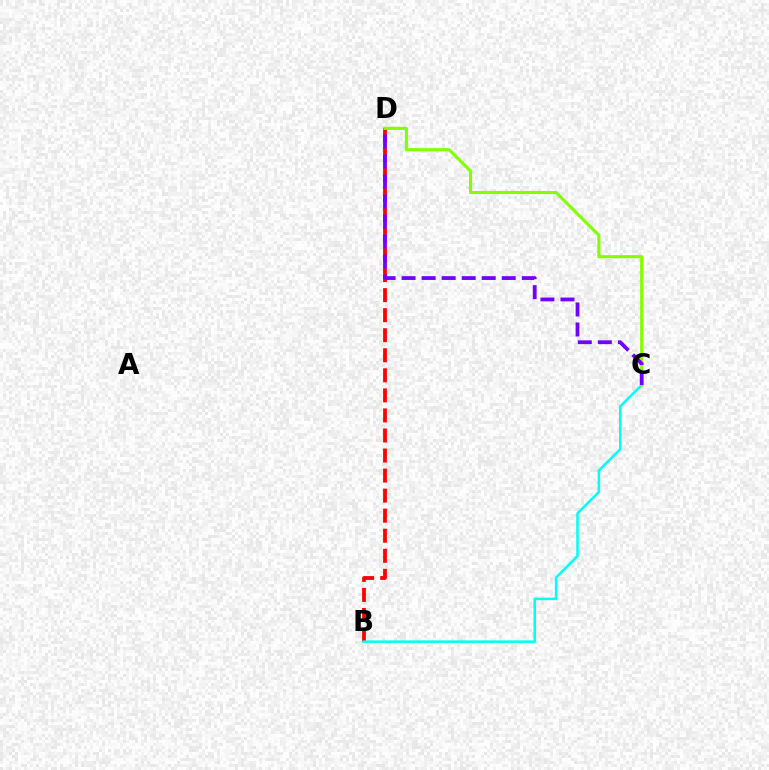{('B', 'D'): [{'color': '#ff0000', 'line_style': 'dashed', 'thickness': 2.72}], ('B', 'C'): [{'color': '#00fff6', 'line_style': 'solid', 'thickness': 1.82}], ('C', 'D'): [{'color': '#84ff00', 'line_style': 'solid', 'thickness': 2.24}, {'color': '#7200ff', 'line_style': 'dashed', 'thickness': 2.72}]}